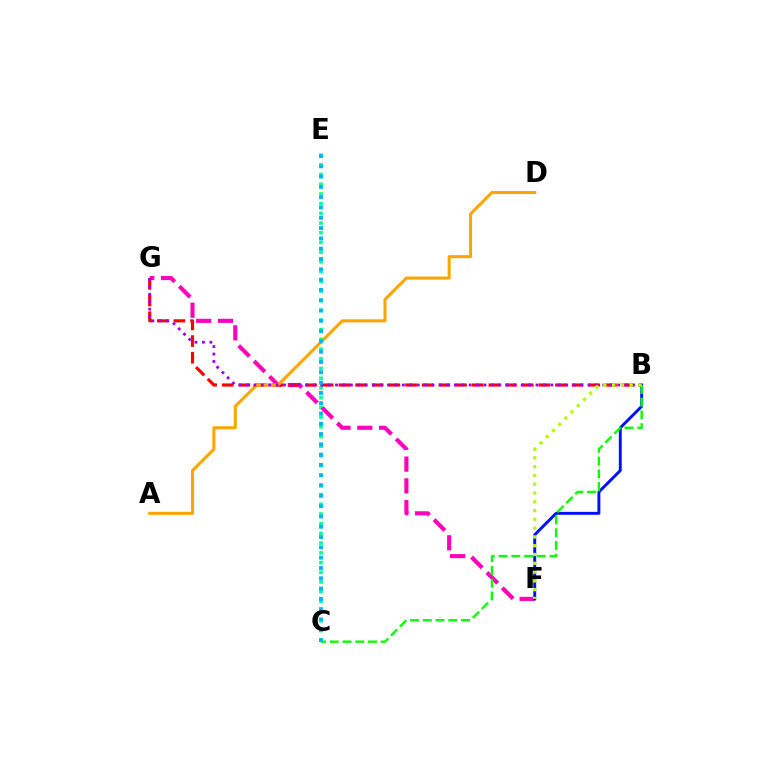{('C', 'E'): [{'color': '#00ff9d', 'line_style': 'dotted', 'thickness': 2.64}, {'color': '#00b5ff', 'line_style': 'dotted', 'thickness': 2.8}], ('F', 'G'): [{'color': '#ff00bd', 'line_style': 'dashed', 'thickness': 2.96}], ('B', 'G'): [{'color': '#ff0000', 'line_style': 'dashed', 'thickness': 2.26}, {'color': '#9b00ff', 'line_style': 'dotted', 'thickness': 2.02}], ('B', 'F'): [{'color': '#0010ff', 'line_style': 'solid', 'thickness': 2.1}, {'color': '#b3ff00', 'line_style': 'dotted', 'thickness': 2.39}], ('A', 'D'): [{'color': '#ffa500', 'line_style': 'solid', 'thickness': 2.2}], ('B', 'C'): [{'color': '#08ff00', 'line_style': 'dashed', 'thickness': 1.73}]}